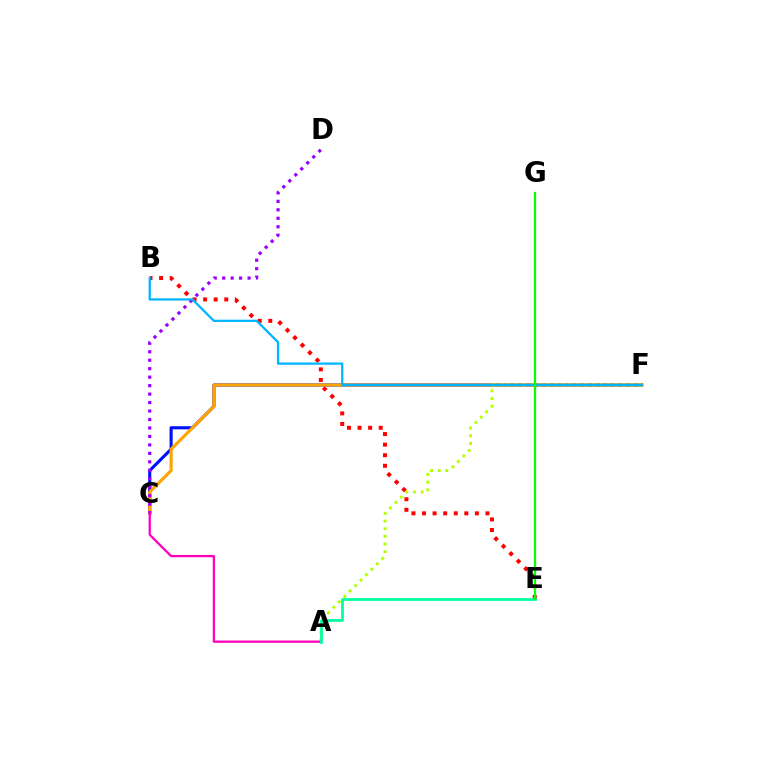{('C', 'F'): [{'color': '#0010ff', 'line_style': 'solid', 'thickness': 2.24}, {'color': '#ffa500', 'line_style': 'solid', 'thickness': 2.26}], ('B', 'E'): [{'color': '#ff0000', 'line_style': 'dotted', 'thickness': 2.87}], ('C', 'D'): [{'color': '#9b00ff', 'line_style': 'dotted', 'thickness': 2.3}], ('A', 'F'): [{'color': '#b3ff00', 'line_style': 'dotted', 'thickness': 2.08}], ('A', 'C'): [{'color': '#ff00bd', 'line_style': 'solid', 'thickness': 1.65}], ('B', 'F'): [{'color': '#00b5ff', 'line_style': 'solid', 'thickness': 1.64}], ('A', 'E'): [{'color': '#00ff9d', 'line_style': 'solid', 'thickness': 1.99}], ('E', 'G'): [{'color': '#08ff00', 'line_style': 'solid', 'thickness': 1.63}]}